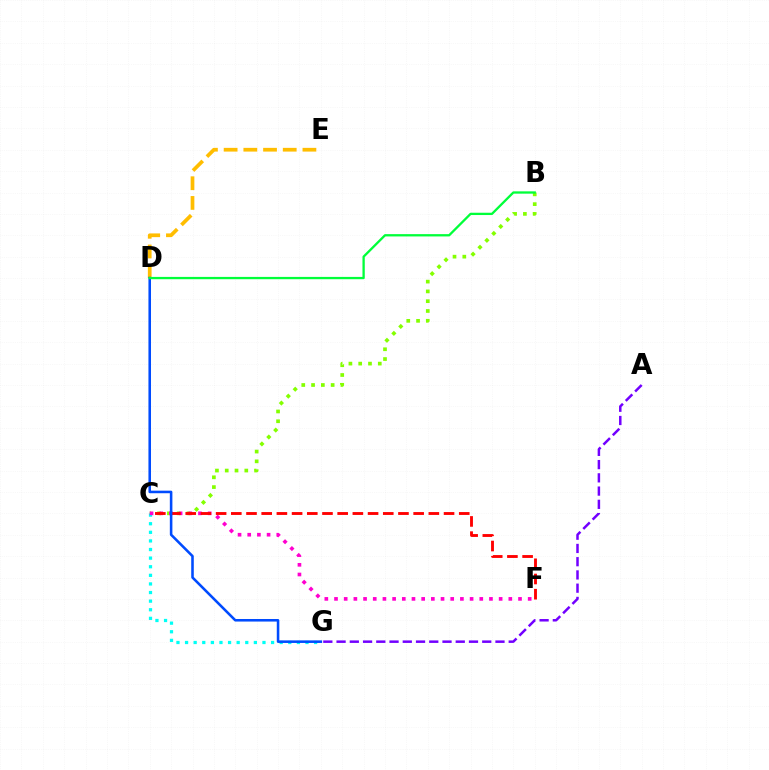{('D', 'E'): [{'color': '#ffbd00', 'line_style': 'dashed', 'thickness': 2.68}], ('B', 'C'): [{'color': '#84ff00', 'line_style': 'dotted', 'thickness': 2.66}], ('C', 'G'): [{'color': '#00fff6', 'line_style': 'dotted', 'thickness': 2.34}], ('C', 'F'): [{'color': '#ff00cf', 'line_style': 'dotted', 'thickness': 2.63}, {'color': '#ff0000', 'line_style': 'dashed', 'thickness': 2.06}], ('A', 'G'): [{'color': '#7200ff', 'line_style': 'dashed', 'thickness': 1.8}], ('D', 'G'): [{'color': '#004bff', 'line_style': 'solid', 'thickness': 1.85}], ('B', 'D'): [{'color': '#00ff39', 'line_style': 'solid', 'thickness': 1.66}]}